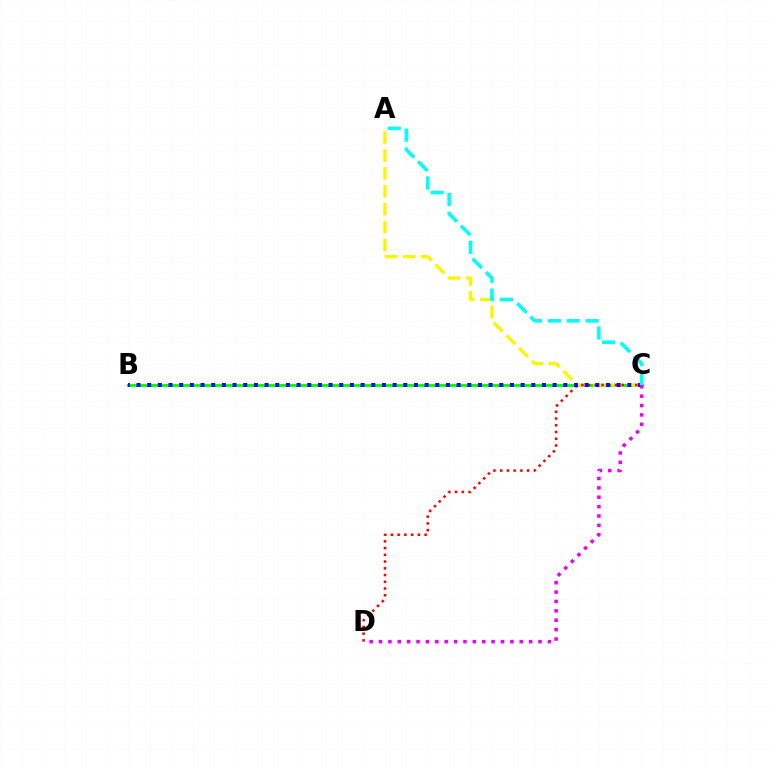{('B', 'C'): [{'color': '#08ff00', 'line_style': 'solid', 'thickness': 2.12}, {'color': '#0010ff', 'line_style': 'dotted', 'thickness': 2.9}], ('A', 'C'): [{'color': '#fcf500', 'line_style': 'dashed', 'thickness': 2.43}, {'color': '#00fff6', 'line_style': 'dashed', 'thickness': 2.57}], ('C', 'D'): [{'color': '#ff0000', 'line_style': 'dotted', 'thickness': 1.83}, {'color': '#ee00ff', 'line_style': 'dotted', 'thickness': 2.55}]}